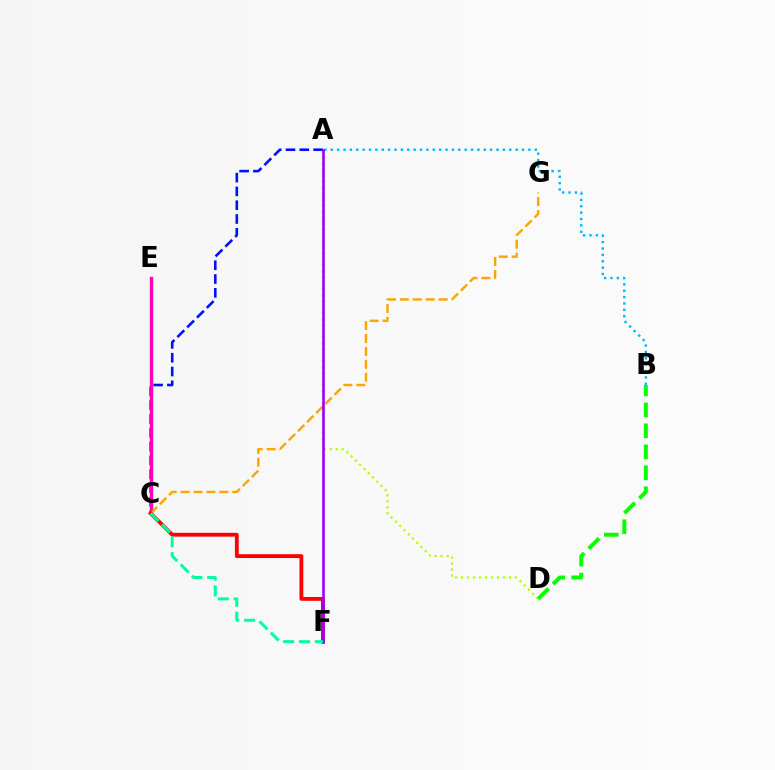{('A', 'B'): [{'color': '#00b5ff', 'line_style': 'dotted', 'thickness': 1.73}], ('A', 'C'): [{'color': '#0010ff', 'line_style': 'dashed', 'thickness': 1.87}], ('C', 'E'): [{'color': '#ff00bd', 'line_style': 'solid', 'thickness': 2.43}], ('A', 'D'): [{'color': '#b3ff00', 'line_style': 'dotted', 'thickness': 1.63}], ('C', 'G'): [{'color': '#ffa500', 'line_style': 'dashed', 'thickness': 1.75}], ('C', 'F'): [{'color': '#ff0000', 'line_style': 'solid', 'thickness': 2.75}, {'color': '#00ff9d', 'line_style': 'dashed', 'thickness': 2.16}], ('A', 'F'): [{'color': '#9b00ff', 'line_style': 'solid', 'thickness': 1.89}], ('B', 'D'): [{'color': '#08ff00', 'line_style': 'dashed', 'thickness': 2.85}]}